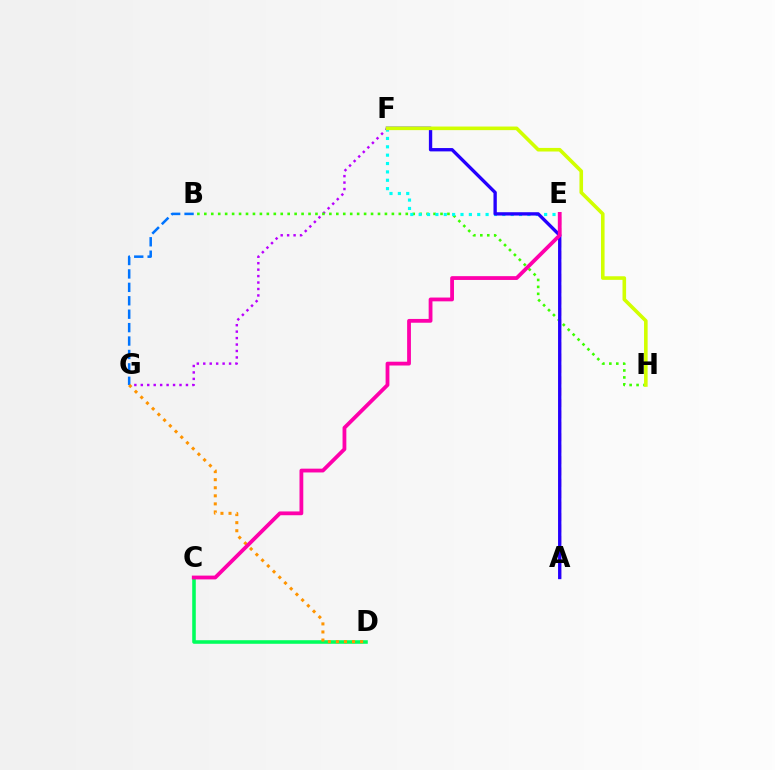{('F', 'G'): [{'color': '#b900ff', 'line_style': 'dotted', 'thickness': 1.75}], ('C', 'D'): [{'color': '#00ff5c', 'line_style': 'solid', 'thickness': 2.57}], ('B', 'H'): [{'color': '#3dff00', 'line_style': 'dotted', 'thickness': 1.89}], ('E', 'F'): [{'color': '#00fff6', 'line_style': 'dotted', 'thickness': 2.27}], ('B', 'G'): [{'color': '#0074ff', 'line_style': 'dashed', 'thickness': 1.82}], ('A', 'E'): [{'color': '#ff0000', 'line_style': 'dashed', 'thickness': 1.55}], ('D', 'G'): [{'color': '#ff9400', 'line_style': 'dotted', 'thickness': 2.19}], ('A', 'F'): [{'color': '#2500ff', 'line_style': 'solid', 'thickness': 2.4}], ('C', 'E'): [{'color': '#ff00ac', 'line_style': 'solid', 'thickness': 2.73}], ('F', 'H'): [{'color': '#d1ff00', 'line_style': 'solid', 'thickness': 2.58}]}